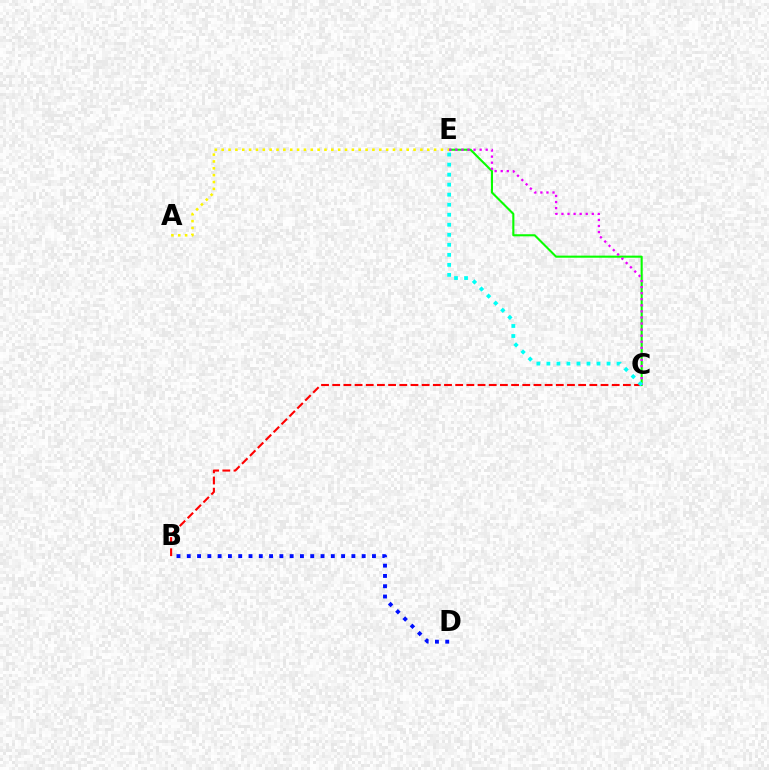{('B', 'C'): [{'color': '#ff0000', 'line_style': 'dashed', 'thickness': 1.52}], ('C', 'E'): [{'color': '#08ff00', 'line_style': 'solid', 'thickness': 1.51}, {'color': '#ee00ff', 'line_style': 'dotted', 'thickness': 1.65}, {'color': '#00fff6', 'line_style': 'dotted', 'thickness': 2.72}], ('A', 'E'): [{'color': '#fcf500', 'line_style': 'dotted', 'thickness': 1.86}], ('B', 'D'): [{'color': '#0010ff', 'line_style': 'dotted', 'thickness': 2.8}]}